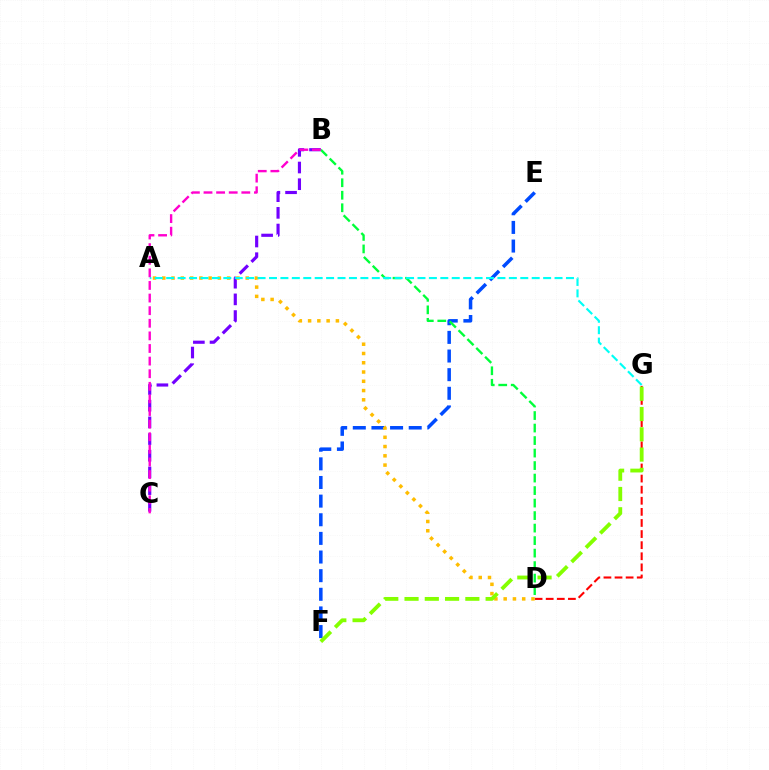{('E', 'F'): [{'color': '#004bff', 'line_style': 'dashed', 'thickness': 2.53}], ('B', 'C'): [{'color': '#7200ff', 'line_style': 'dashed', 'thickness': 2.27}, {'color': '#ff00cf', 'line_style': 'dashed', 'thickness': 1.71}], ('D', 'G'): [{'color': '#ff0000', 'line_style': 'dashed', 'thickness': 1.51}], ('B', 'D'): [{'color': '#00ff39', 'line_style': 'dashed', 'thickness': 1.7}], ('A', 'D'): [{'color': '#ffbd00', 'line_style': 'dotted', 'thickness': 2.52}], ('A', 'G'): [{'color': '#00fff6', 'line_style': 'dashed', 'thickness': 1.55}], ('F', 'G'): [{'color': '#84ff00', 'line_style': 'dashed', 'thickness': 2.75}]}